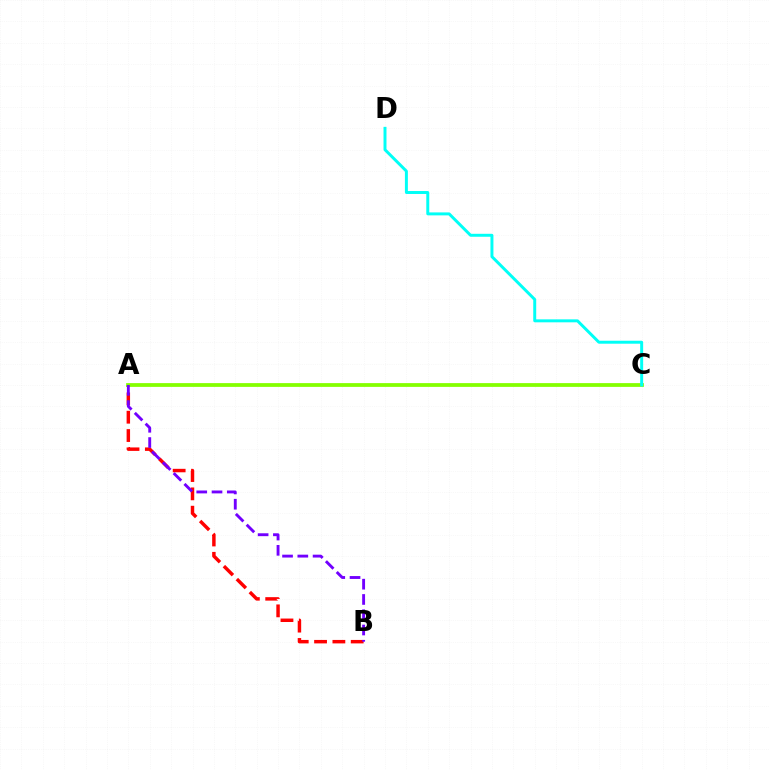{('A', 'B'): [{'color': '#ff0000', 'line_style': 'dashed', 'thickness': 2.49}, {'color': '#7200ff', 'line_style': 'dashed', 'thickness': 2.07}], ('A', 'C'): [{'color': '#84ff00', 'line_style': 'solid', 'thickness': 2.71}], ('C', 'D'): [{'color': '#00fff6', 'line_style': 'solid', 'thickness': 2.13}]}